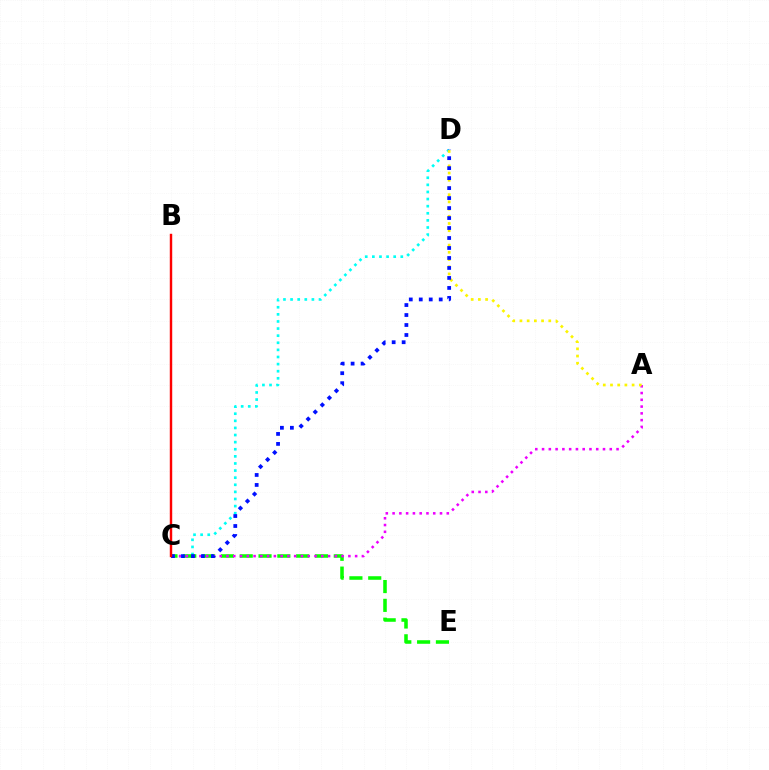{('C', 'D'): [{'color': '#00fff6', 'line_style': 'dotted', 'thickness': 1.93}, {'color': '#0010ff', 'line_style': 'dotted', 'thickness': 2.71}], ('C', 'E'): [{'color': '#08ff00', 'line_style': 'dashed', 'thickness': 2.56}], ('A', 'C'): [{'color': '#ee00ff', 'line_style': 'dotted', 'thickness': 1.84}], ('A', 'D'): [{'color': '#fcf500', 'line_style': 'dotted', 'thickness': 1.96}], ('B', 'C'): [{'color': '#ff0000', 'line_style': 'solid', 'thickness': 1.75}]}